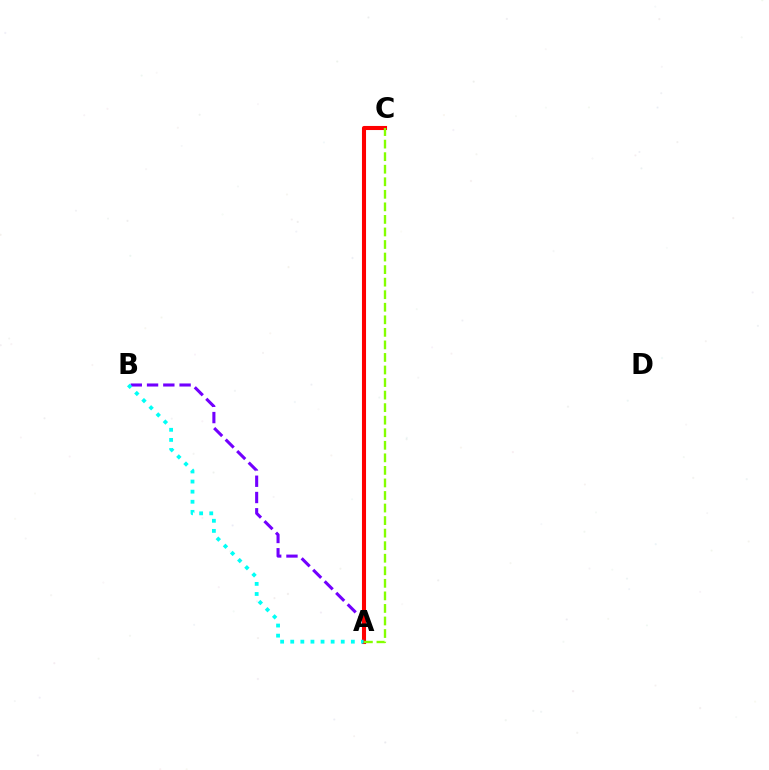{('A', 'B'): [{'color': '#7200ff', 'line_style': 'dashed', 'thickness': 2.21}, {'color': '#00fff6', 'line_style': 'dotted', 'thickness': 2.74}], ('A', 'C'): [{'color': '#ff0000', 'line_style': 'solid', 'thickness': 2.93}, {'color': '#84ff00', 'line_style': 'dashed', 'thickness': 1.7}]}